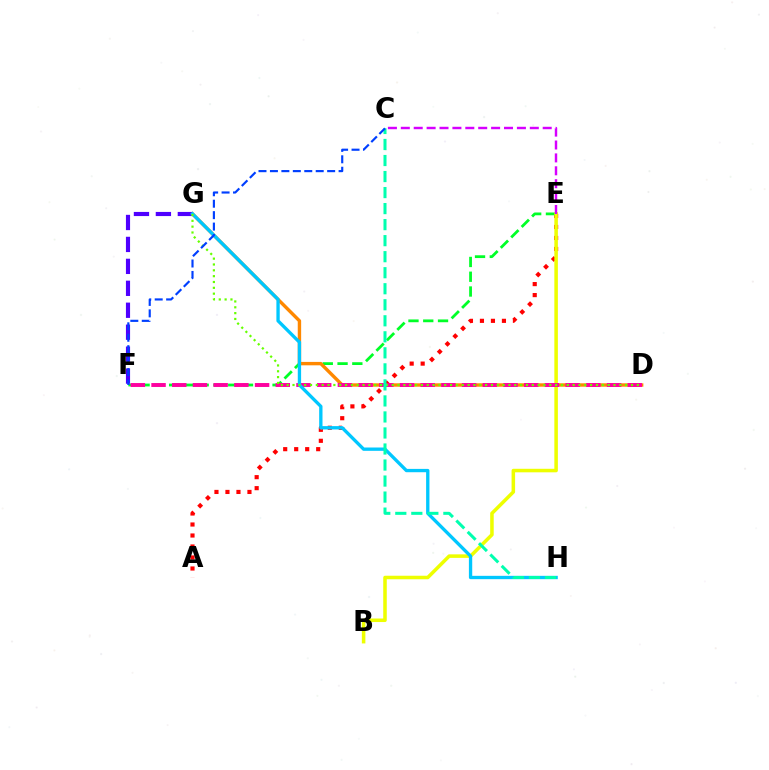{('A', 'E'): [{'color': '#ff0000', 'line_style': 'dotted', 'thickness': 2.99}], ('E', 'F'): [{'color': '#00ff27', 'line_style': 'dashed', 'thickness': 2.01}], ('B', 'E'): [{'color': '#eeff00', 'line_style': 'solid', 'thickness': 2.54}], ('D', 'G'): [{'color': '#ff8800', 'line_style': 'solid', 'thickness': 2.45}, {'color': '#66ff00', 'line_style': 'dotted', 'thickness': 1.59}], ('F', 'G'): [{'color': '#4f00ff', 'line_style': 'dashed', 'thickness': 2.98}], ('D', 'F'): [{'color': '#ff00a0', 'line_style': 'dashed', 'thickness': 2.81}], ('C', 'E'): [{'color': '#d600ff', 'line_style': 'dashed', 'thickness': 1.75}], ('G', 'H'): [{'color': '#00c7ff', 'line_style': 'solid', 'thickness': 2.39}], ('C', 'H'): [{'color': '#00ffaf', 'line_style': 'dashed', 'thickness': 2.18}], ('C', 'F'): [{'color': '#003fff', 'line_style': 'dashed', 'thickness': 1.55}]}